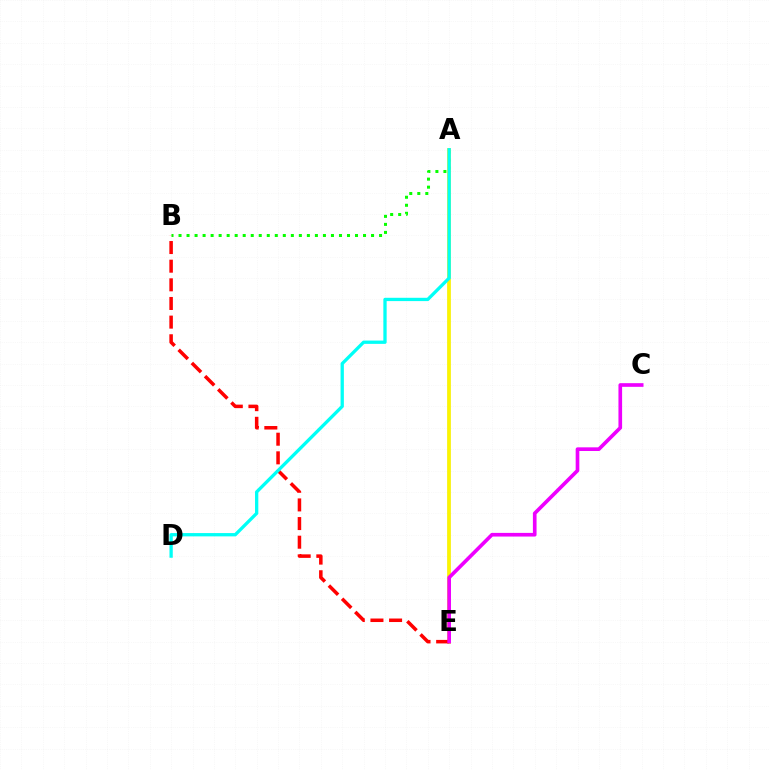{('A', 'B'): [{'color': '#08ff00', 'line_style': 'dotted', 'thickness': 2.18}], ('A', 'E'): [{'color': '#0010ff', 'line_style': 'solid', 'thickness': 1.6}, {'color': '#fcf500', 'line_style': 'solid', 'thickness': 2.65}], ('B', 'E'): [{'color': '#ff0000', 'line_style': 'dashed', 'thickness': 2.53}], ('A', 'D'): [{'color': '#00fff6', 'line_style': 'solid', 'thickness': 2.38}], ('C', 'E'): [{'color': '#ee00ff', 'line_style': 'solid', 'thickness': 2.63}]}